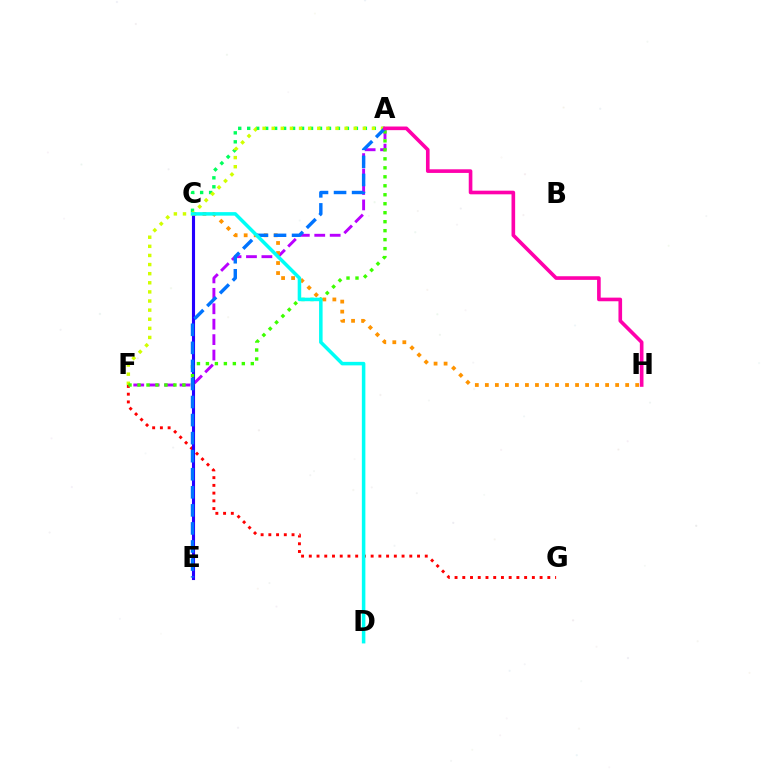{('A', 'F'): [{'color': '#b900ff', 'line_style': 'dashed', 'thickness': 2.1}, {'color': '#d1ff00', 'line_style': 'dotted', 'thickness': 2.48}, {'color': '#3dff00', 'line_style': 'dotted', 'thickness': 2.44}], ('A', 'C'): [{'color': '#00ff5c', 'line_style': 'dotted', 'thickness': 2.44}], ('F', 'G'): [{'color': '#ff0000', 'line_style': 'dotted', 'thickness': 2.1}], ('C', 'E'): [{'color': '#2500ff', 'line_style': 'solid', 'thickness': 2.24}], ('C', 'H'): [{'color': '#ff9400', 'line_style': 'dotted', 'thickness': 2.72}], ('A', 'E'): [{'color': '#0074ff', 'line_style': 'dashed', 'thickness': 2.45}], ('A', 'H'): [{'color': '#ff00ac', 'line_style': 'solid', 'thickness': 2.62}], ('C', 'D'): [{'color': '#00fff6', 'line_style': 'solid', 'thickness': 2.54}]}